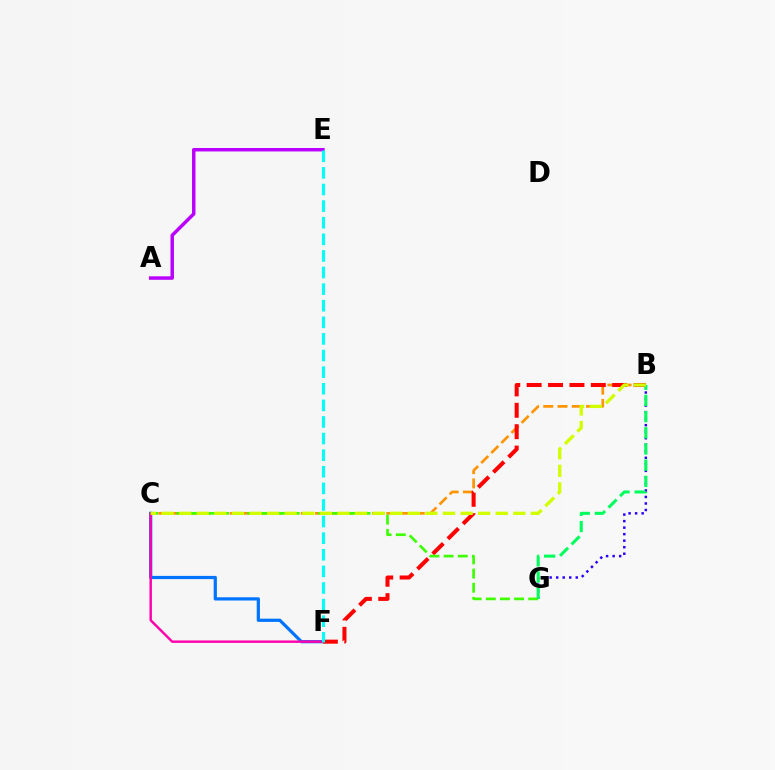{('B', 'C'): [{'color': '#ff9400', 'line_style': 'dashed', 'thickness': 1.94}, {'color': '#d1ff00', 'line_style': 'dashed', 'thickness': 2.39}], ('C', 'F'): [{'color': '#0074ff', 'line_style': 'solid', 'thickness': 2.32}, {'color': '#ff00ac', 'line_style': 'solid', 'thickness': 1.75}], ('B', 'G'): [{'color': '#2500ff', 'line_style': 'dotted', 'thickness': 1.77}, {'color': '#00ff5c', 'line_style': 'dashed', 'thickness': 2.2}], ('B', 'F'): [{'color': '#ff0000', 'line_style': 'dashed', 'thickness': 2.91}], ('C', 'G'): [{'color': '#3dff00', 'line_style': 'dashed', 'thickness': 1.92}], ('A', 'E'): [{'color': '#b900ff', 'line_style': 'solid', 'thickness': 2.49}], ('E', 'F'): [{'color': '#00fff6', 'line_style': 'dashed', 'thickness': 2.26}]}